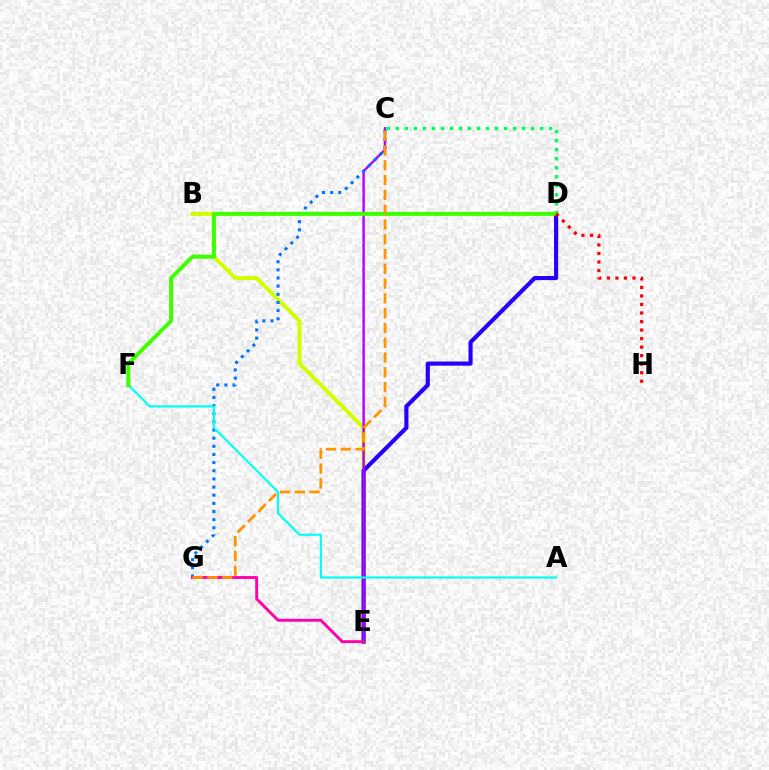{('B', 'E'): [{'color': '#d1ff00', 'line_style': 'solid', 'thickness': 2.89}], ('D', 'E'): [{'color': '#2500ff', 'line_style': 'solid', 'thickness': 2.98}], ('C', 'E'): [{'color': '#b900ff', 'line_style': 'solid', 'thickness': 1.75}], ('C', 'G'): [{'color': '#0074ff', 'line_style': 'dotted', 'thickness': 2.21}, {'color': '#ff9400', 'line_style': 'dashed', 'thickness': 2.01}], ('E', 'G'): [{'color': '#ff00ac', 'line_style': 'solid', 'thickness': 2.07}], ('C', 'D'): [{'color': '#00ff5c', 'line_style': 'dotted', 'thickness': 2.45}], ('A', 'F'): [{'color': '#00fff6', 'line_style': 'solid', 'thickness': 1.56}], ('D', 'F'): [{'color': '#3dff00', 'line_style': 'solid', 'thickness': 2.87}], ('D', 'H'): [{'color': '#ff0000', 'line_style': 'dotted', 'thickness': 2.32}]}